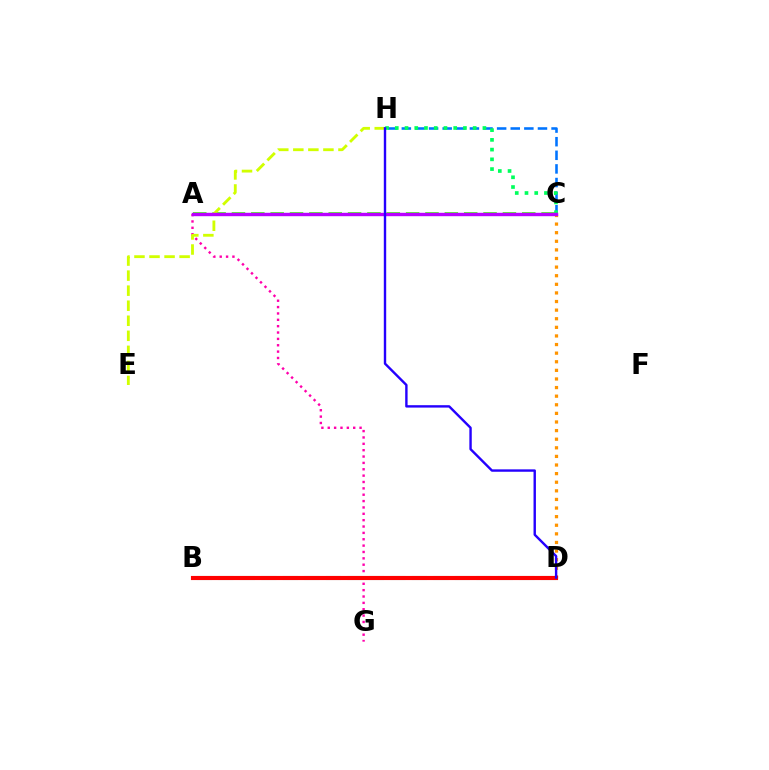{('A', 'C'): [{'color': '#3dff00', 'line_style': 'dashed', 'thickness': 2.63}, {'color': '#b900ff', 'line_style': 'solid', 'thickness': 2.44}], ('A', 'G'): [{'color': '#ff00ac', 'line_style': 'dotted', 'thickness': 1.73}], ('C', 'H'): [{'color': '#0074ff', 'line_style': 'dashed', 'thickness': 1.85}, {'color': '#00ff5c', 'line_style': 'dotted', 'thickness': 2.64}], ('E', 'H'): [{'color': '#d1ff00', 'line_style': 'dashed', 'thickness': 2.04}], ('C', 'D'): [{'color': '#ff9400', 'line_style': 'dotted', 'thickness': 2.34}], ('B', 'D'): [{'color': '#00fff6', 'line_style': 'dashed', 'thickness': 2.92}, {'color': '#ff0000', 'line_style': 'solid', 'thickness': 2.97}], ('D', 'H'): [{'color': '#2500ff', 'line_style': 'solid', 'thickness': 1.73}]}